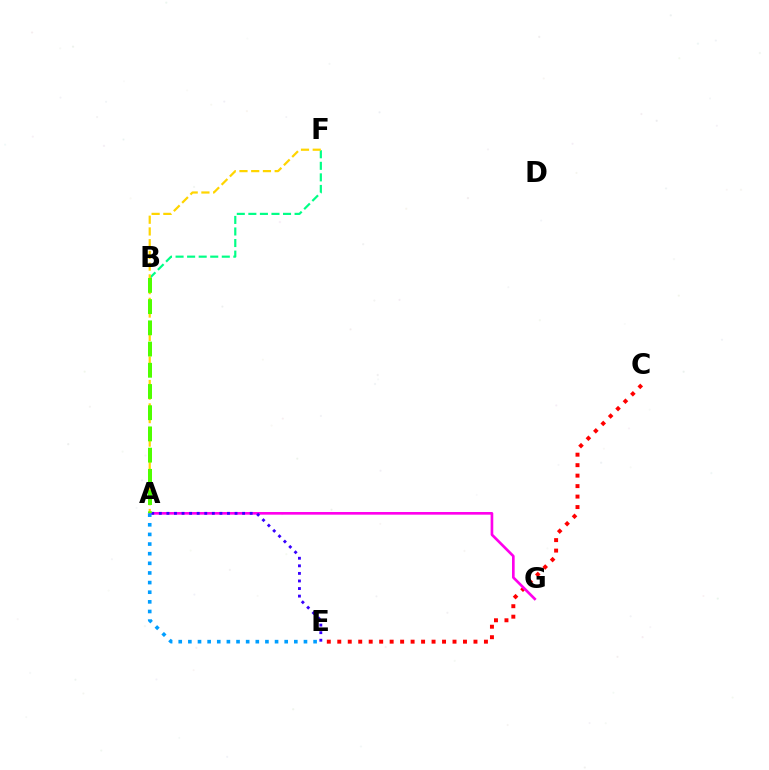{('C', 'E'): [{'color': '#ff0000', 'line_style': 'dotted', 'thickness': 2.85}], ('A', 'G'): [{'color': '#ff00ed', 'line_style': 'solid', 'thickness': 1.92}], ('B', 'F'): [{'color': '#00ff86', 'line_style': 'dashed', 'thickness': 1.57}], ('A', 'E'): [{'color': '#3700ff', 'line_style': 'dotted', 'thickness': 2.06}, {'color': '#009eff', 'line_style': 'dotted', 'thickness': 2.62}], ('A', 'F'): [{'color': '#ffd500', 'line_style': 'dashed', 'thickness': 1.59}], ('A', 'B'): [{'color': '#4fff00', 'line_style': 'dashed', 'thickness': 2.88}]}